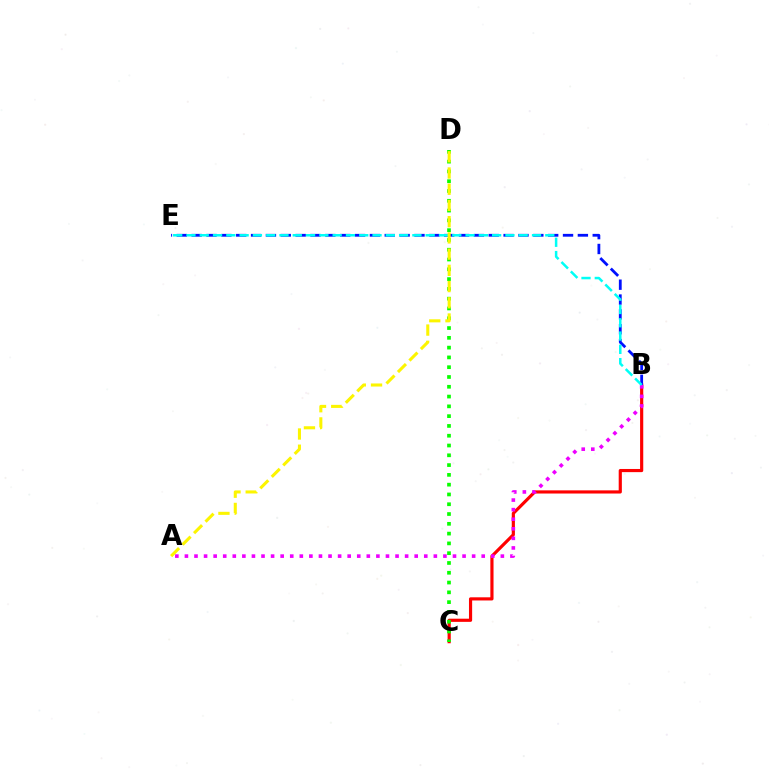{('B', 'C'): [{'color': '#ff0000', 'line_style': 'solid', 'thickness': 2.28}], ('A', 'B'): [{'color': '#ee00ff', 'line_style': 'dotted', 'thickness': 2.6}], ('B', 'E'): [{'color': '#0010ff', 'line_style': 'dashed', 'thickness': 2.02}, {'color': '#00fff6', 'line_style': 'dashed', 'thickness': 1.81}], ('C', 'D'): [{'color': '#08ff00', 'line_style': 'dotted', 'thickness': 2.66}], ('A', 'D'): [{'color': '#fcf500', 'line_style': 'dashed', 'thickness': 2.2}]}